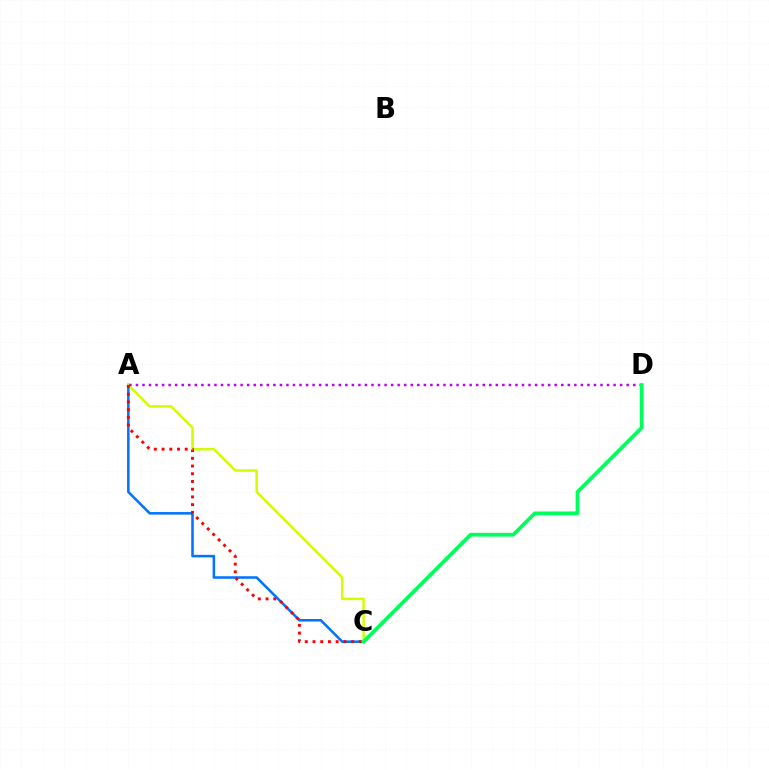{('A', 'C'): [{'color': '#0074ff', 'line_style': 'solid', 'thickness': 1.83}, {'color': '#d1ff00', 'line_style': 'solid', 'thickness': 1.81}, {'color': '#ff0000', 'line_style': 'dotted', 'thickness': 2.1}], ('A', 'D'): [{'color': '#b900ff', 'line_style': 'dotted', 'thickness': 1.78}], ('C', 'D'): [{'color': '#00ff5c', 'line_style': 'solid', 'thickness': 2.7}]}